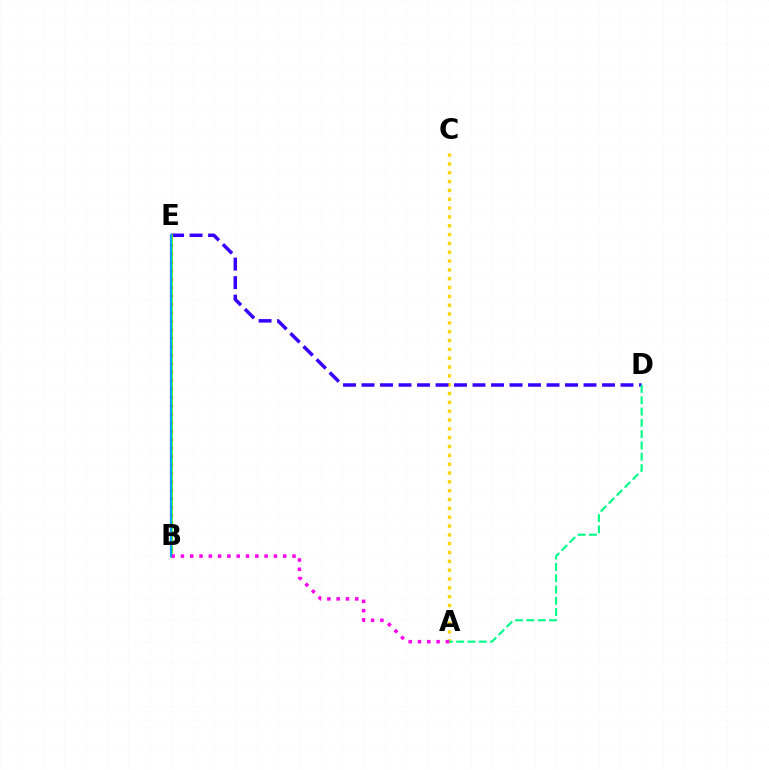{('A', 'C'): [{'color': '#ffd500', 'line_style': 'dotted', 'thickness': 2.4}], ('D', 'E'): [{'color': '#3700ff', 'line_style': 'dashed', 'thickness': 2.51}], ('B', 'E'): [{'color': '#ff0000', 'line_style': 'dotted', 'thickness': 2.29}, {'color': '#4fff00', 'line_style': 'solid', 'thickness': 1.98}, {'color': '#009eff', 'line_style': 'solid', 'thickness': 1.55}], ('A', 'D'): [{'color': '#00ff86', 'line_style': 'dashed', 'thickness': 1.53}], ('A', 'B'): [{'color': '#ff00ed', 'line_style': 'dotted', 'thickness': 2.53}]}